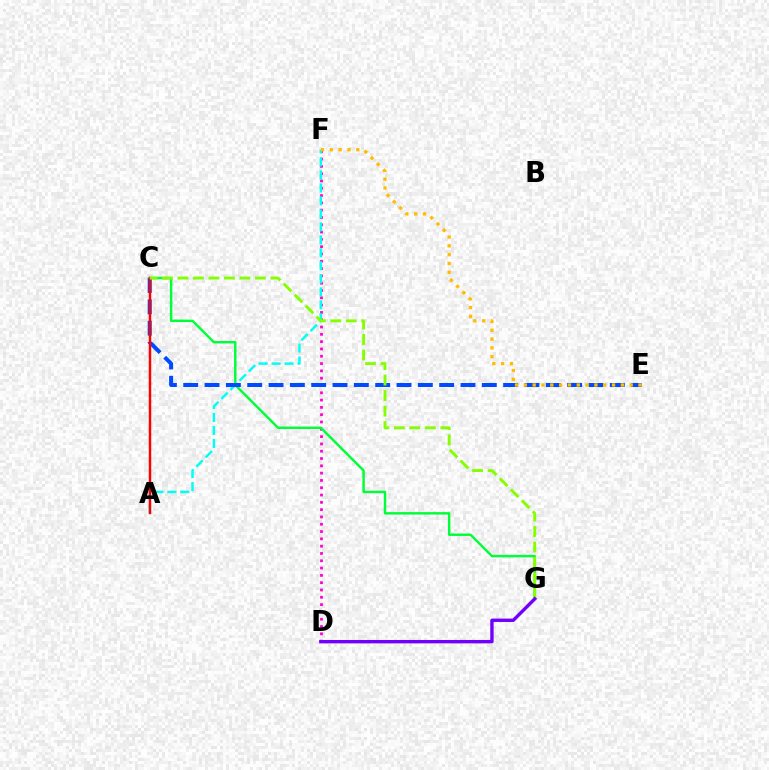{('D', 'F'): [{'color': '#ff00cf', 'line_style': 'dotted', 'thickness': 1.98}], ('C', 'G'): [{'color': '#00ff39', 'line_style': 'solid', 'thickness': 1.76}, {'color': '#84ff00', 'line_style': 'dashed', 'thickness': 2.11}], ('A', 'F'): [{'color': '#00fff6', 'line_style': 'dashed', 'thickness': 1.77}], ('C', 'E'): [{'color': '#004bff', 'line_style': 'dashed', 'thickness': 2.9}], ('A', 'C'): [{'color': '#ff0000', 'line_style': 'solid', 'thickness': 1.77}], ('E', 'F'): [{'color': '#ffbd00', 'line_style': 'dotted', 'thickness': 2.4}], ('D', 'G'): [{'color': '#7200ff', 'line_style': 'solid', 'thickness': 2.44}]}